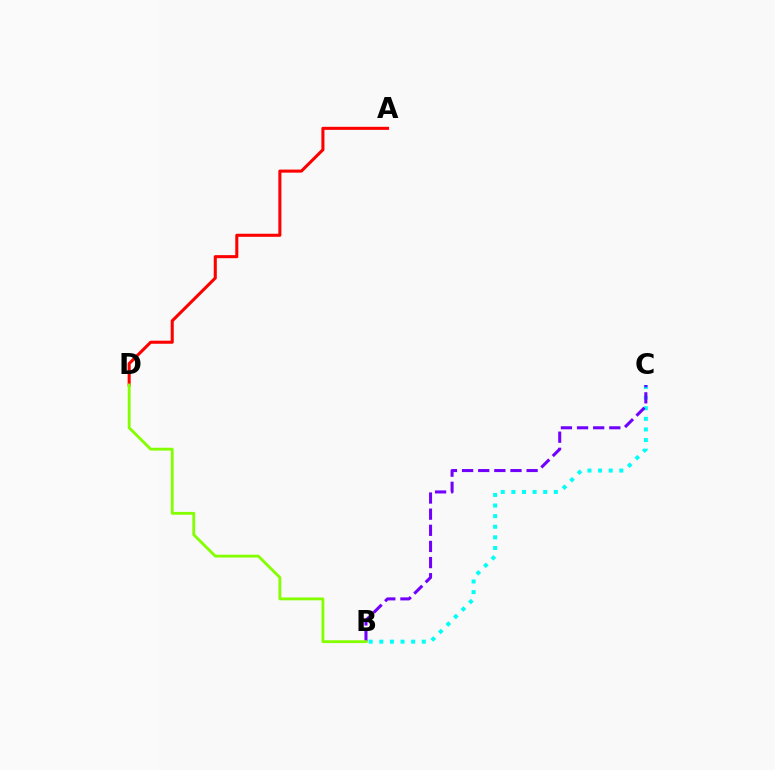{('B', 'C'): [{'color': '#00fff6', 'line_style': 'dotted', 'thickness': 2.88}, {'color': '#7200ff', 'line_style': 'dashed', 'thickness': 2.19}], ('A', 'D'): [{'color': '#ff0000', 'line_style': 'solid', 'thickness': 2.2}], ('B', 'D'): [{'color': '#84ff00', 'line_style': 'solid', 'thickness': 2.04}]}